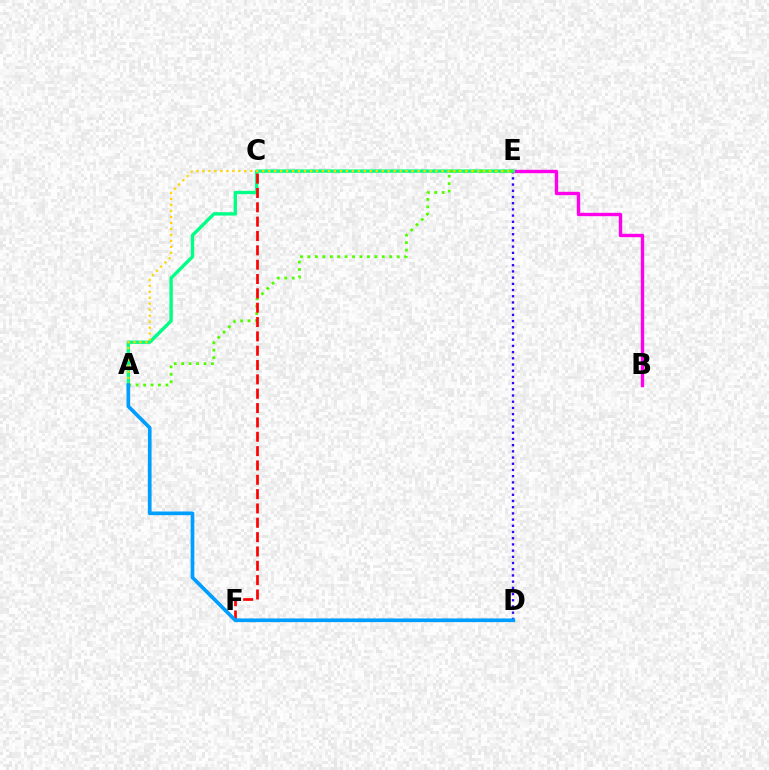{('D', 'E'): [{'color': '#3700ff', 'line_style': 'dotted', 'thickness': 1.69}], ('B', 'E'): [{'color': '#ff00ed', 'line_style': 'solid', 'thickness': 2.43}], ('A', 'E'): [{'color': '#00ff86', 'line_style': 'solid', 'thickness': 2.42}, {'color': '#4fff00', 'line_style': 'dotted', 'thickness': 2.02}, {'color': '#ffd500', 'line_style': 'dotted', 'thickness': 1.62}], ('C', 'F'): [{'color': '#ff0000', 'line_style': 'dashed', 'thickness': 1.95}], ('A', 'D'): [{'color': '#009eff', 'line_style': 'solid', 'thickness': 2.65}]}